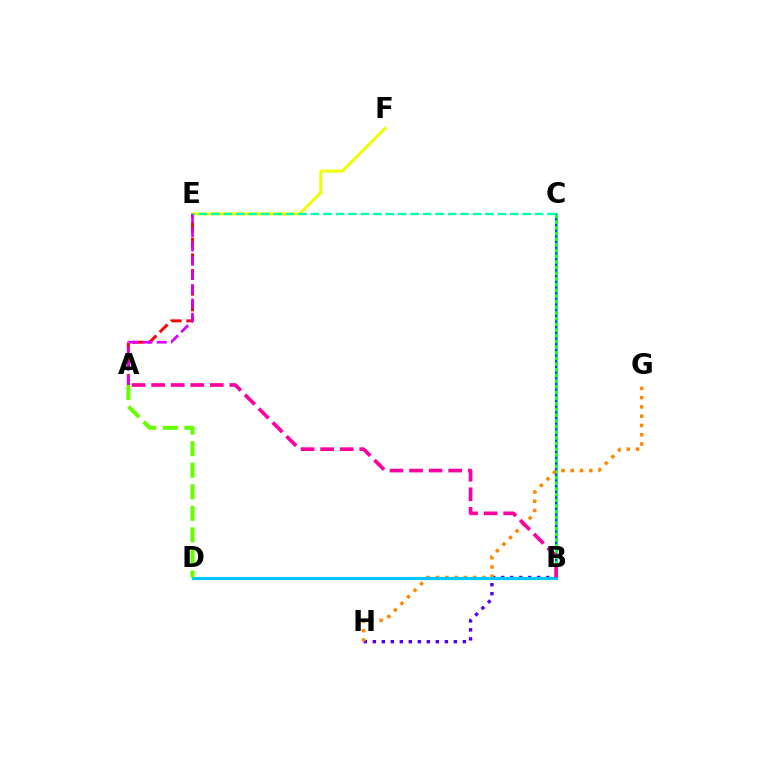{('B', 'H'): [{'color': '#4f00ff', 'line_style': 'dotted', 'thickness': 2.45}], ('E', 'F'): [{'color': '#eeff00', 'line_style': 'solid', 'thickness': 2.1}], ('B', 'C'): [{'color': '#00ff27', 'line_style': 'solid', 'thickness': 2.0}, {'color': '#003fff', 'line_style': 'dotted', 'thickness': 1.54}], ('G', 'H'): [{'color': '#ff8800', 'line_style': 'dotted', 'thickness': 2.52}], ('B', 'D'): [{'color': '#00c7ff', 'line_style': 'solid', 'thickness': 2.28}], ('A', 'E'): [{'color': '#ff0000', 'line_style': 'dashed', 'thickness': 2.13}, {'color': '#d600ff', 'line_style': 'dashed', 'thickness': 1.93}], ('A', 'D'): [{'color': '#66ff00', 'line_style': 'dashed', 'thickness': 2.93}], ('A', 'B'): [{'color': '#ff00a0', 'line_style': 'dashed', 'thickness': 2.66}], ('C', 'E'): [{'color': '#00ffaf', 'line_style': 'dashed', 'thickness': 1.69}]}